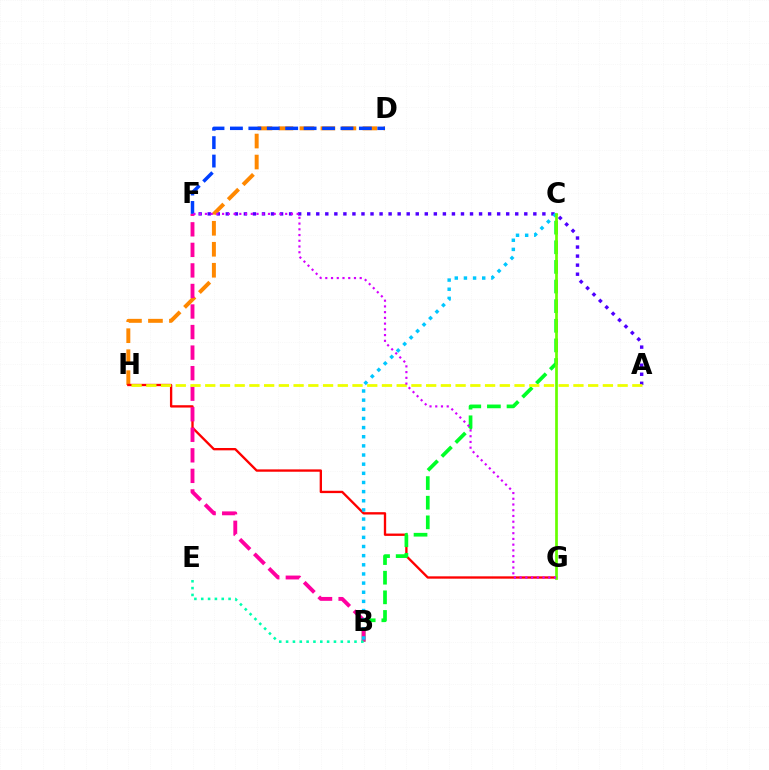{('A', 'F'): [{'color': '#4f00ff', 'line_style': 'dotted', 'thickness': 2.46}], ('D', 'H'): [{'color': '#ff8800', 'line_style': 'dashed', 'thickness': 2.85}], ('G', 'H'): [{'color': '#ff0000', 'line_style': 'solid', 'thickness': 1.68}], ('B', 'C'): [{'color': '#00ff27', 'line_style': 'dashed', 'thickness': 2.67}, {'color': '#00c7ff', 'line_style': 'dotted', 'thickness': 2.49}], ('D', 'F'): [{'color': '#003fff', 'line_style': 'dashed', 'thickness': 2.5}], ('B', 'F'): [{'color': '#ff00a0', 'line_style': 'dashed', 'thickness': 2.79}], ('A', 'H'): [{'color': '#eeff00', 'line_style': 'dashed', 'thickness': 2.0}], ('B', 'E'): [{'color': '#00ffaf', 'line_style': 'dotted', 'thickness': 1.86}], ('C', 'G'): [{'color': '#66ff00', 'line_style': 'solid', 'thickness': 1.95}], ('F', 'G'): [{'color': '#d600ff', 'line_style': 'dotted', 'thickness': 1.56}]}